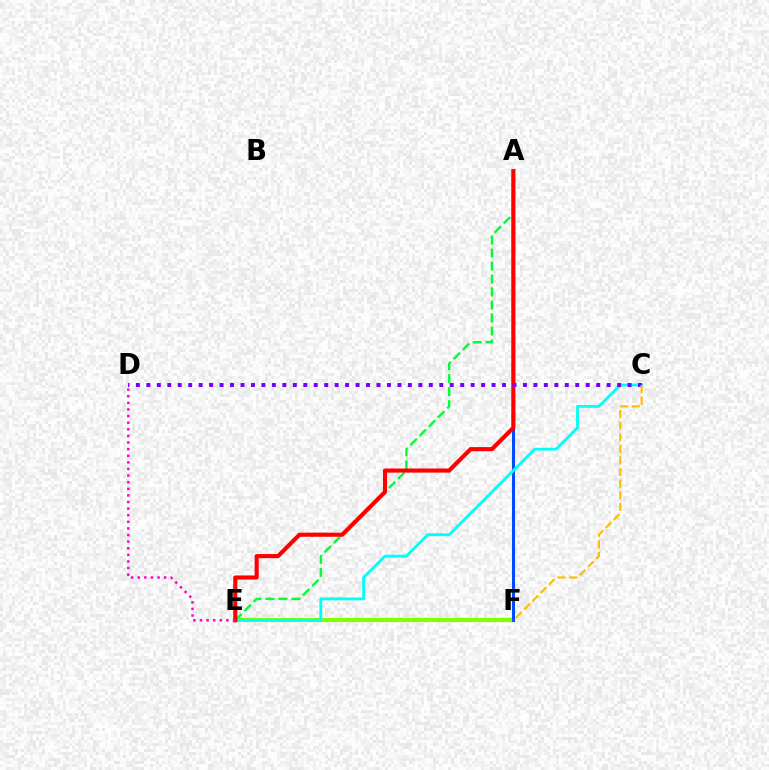{('E', 'F'): [{'color': '#84ff00', 'line_style': 'solid', 'thickness': 2.98}], ('A', 'E'): [{'color': '#00ff39', 'line_style': 'dashed', 'thickness': 1.76}, {'color': '#ff0000', 'line_style': 'solid', 'thickness': 2.97}], ('A', 'F'): [{'color': '#004bff', 'line_style': 'solid', 'thickness': 2.18}], ('C', 'E'): [{'color': '#00fff6', 'line_style': 'solid', 'thickness': 2.04}], ('C', 'D'): [{'color': '#7200ff', 'line_style': 'dotted', 'thickness': 2.84}], ('C', 'F'): [{'color': '#ffbd00', 'line_style': 'dashed', 'thickness': 1.58}], ('D', 'E'): [{'color': '#ff00cf', 'line_style': 'dotted', 'thickness': 1.8}]}